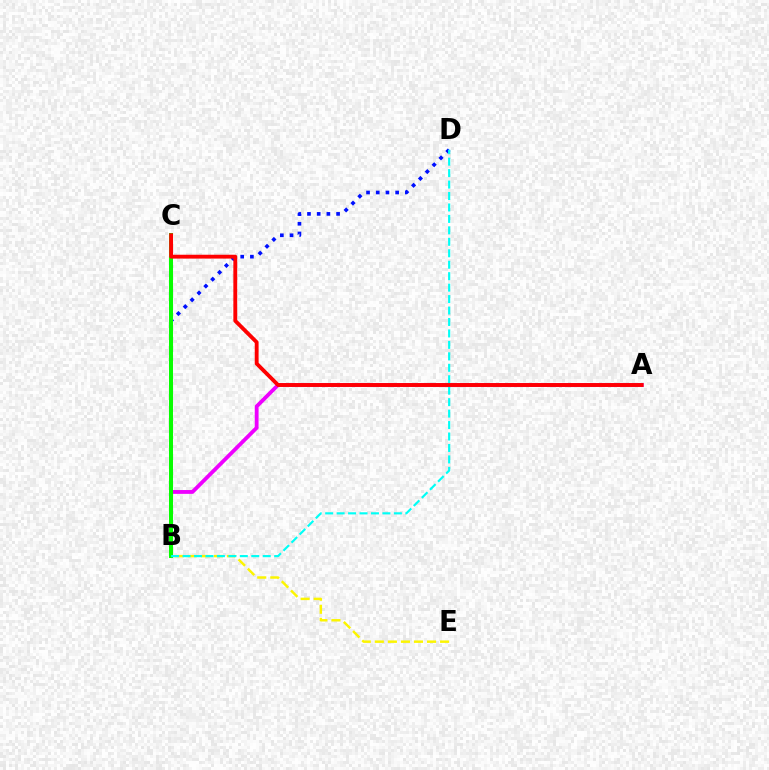{('B', 'D'): [{'color': '#0010ff', 'line_style': 'dotted', 'thickness': 2.64}, {'color': '#00fff6', 'line_style': 'dashed', 'thickness': 1.56}], ('A', 'B'): [{'color': '#ee00ff', 'line_style': 'solid', 'thickness': 2.75}], ('B', 'C'): [{'color': '#08ff00', 'line_style': 'solid', 'thickness': 2.9}], ('B', 'E'): [{'color': '#fcf500', 'line_style': 'dashed', 'thickness': 1.77}], ('A', 'C'): [{'color': '#ff0000', 'line_style': 'solid', 'thickness': 2.77}]}